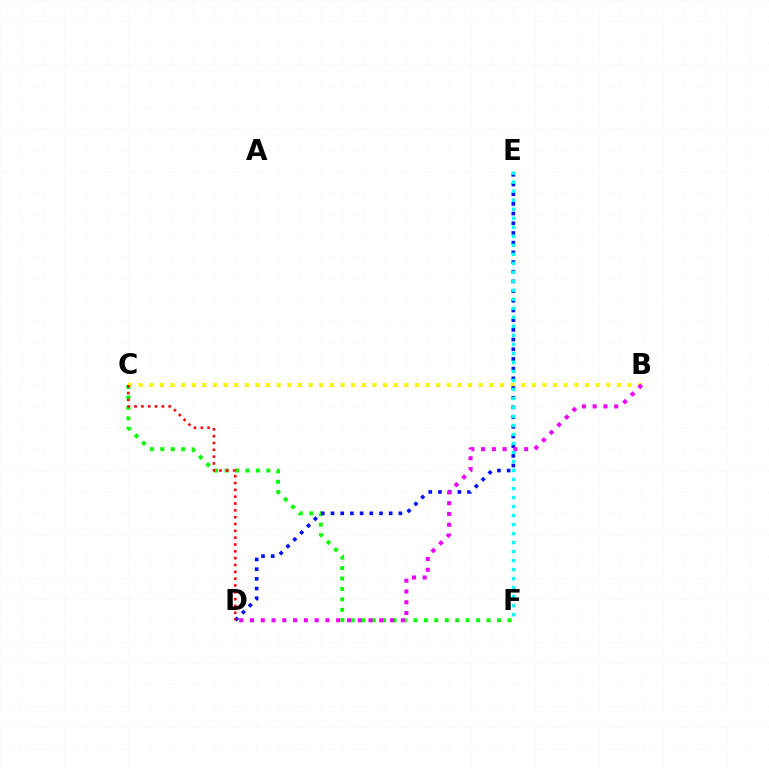{('C', 'F'): [{'color': '#08ff00', 'line_style': 'dotted', 'thickness': 2.84}], ('B', 'C'): [{'color': '#fcf500', 'line_style': 'dotted', 'thickness': 2.89}], ('D', 'E'): [{'color': '#0010ff', 'line_style': 'dotted', 'thickness': 2.63}], ('B', 'D'): [{'color': '#ee00ff', 'line_style': 'dotted', 'thickness': 2.93}], ('C', 'D'): [{'color': '#ff0000', 'line_style': 'dotted', 'thickness': 1.86}], ('E', 'F'): [{'color': '#00fff6', 'line_style': 'dotted', 'thickness': 2.45}]}